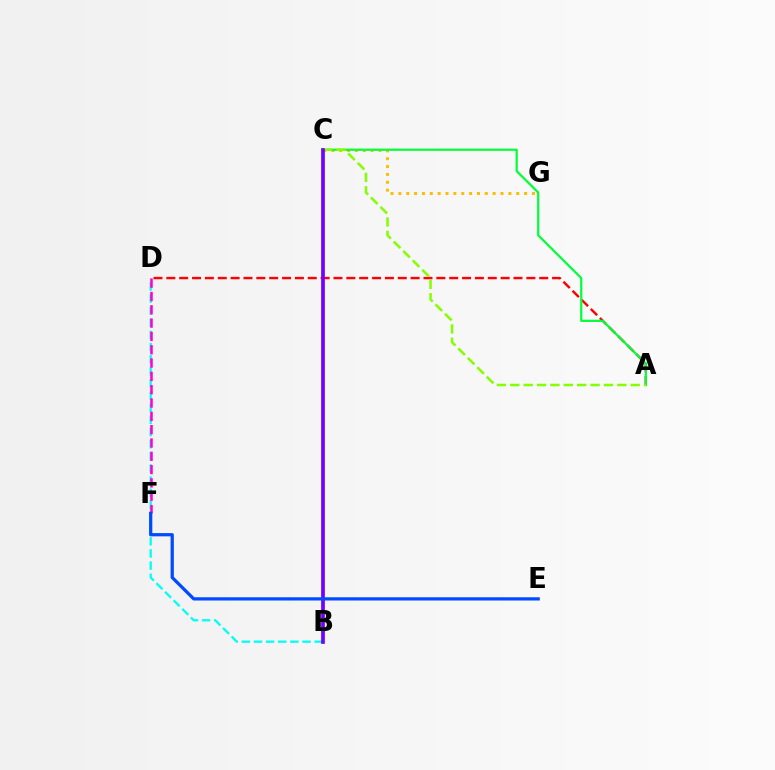{('A', 'D'): [{'color': '#ff0000', 'line_style': 'dashed', 'thickness': 1.75}], ('B', 'D'): [{'color': '#00fff6', 'line_style': 'dashed', 'thickness': 1.65}], ('C', 'G'): [{'color': '#ffbd00', 'line_style': 'dotted', 'thickness': 2.14}], ('A', 'C'): [{'color': '#00ff39', 'line_style': 'solid', 'thickness': 1.59}, {'color': '#84ff00', 'line_style': 'dashed', 'thickness': 1.82}], ('D', 'F'): [{'color': '#ff00cf', 'line_style': 'dashed', 'thickness': 1.81}], ('B', 'C'): [{'color': '#7200ff', 'line_style': 'solid', 'thickness': 2.67}], ('E', 'F'): [{'color': '#004bff', 'line_style': 'solid', 'thickness': 2.33}]}